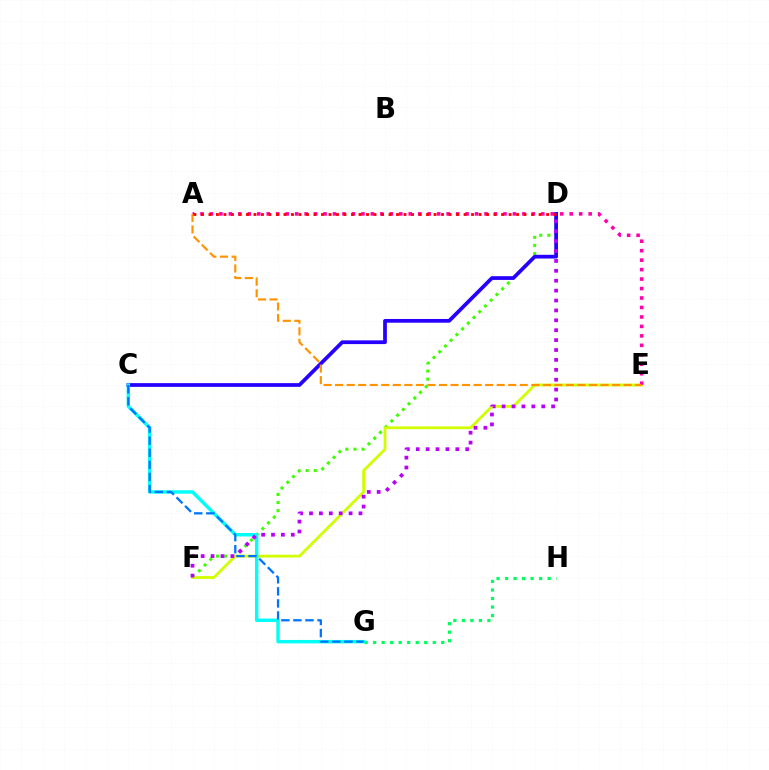{('D', 'F'): [{'color': '#3dff00', 'line_style': 'dotted', 'thickness': 2.2}, {'color': '#b900ff', 'line_style': 'dotted', 'thickness': 2.69}], ('E', 'F'): [{'color': '#d1ff00', 'line_style': 'solid', 'thickness': 2.01}], ('G', 'H'): [{'color': '#00ff5c', 'line_style': 'dotted', 'thickness': 2.31}], ('C', 'D'): [{'color': '#2500ff', 'line_style': 'solid', 'thickness': 2.69}], ('C', 'G'): [{'color': '#00fff6', 'line_style': 'solid', 'thickness': 2.48}, {'color': '#0074ff', 'line_style': 'dashed', 'thickness': 1.64}], ('A', 'E'): [{'color': '#ff00ac', 'line_style': 'dotted', 'thickness': 2.57}, {'color': '#ff9400', 'line_style': 'dashed', 'thickness': 1.57}], ('A', 'D'): [{'color': '#ff0000', 'line_style': 'dotted', 'thickness': 2.04}]}